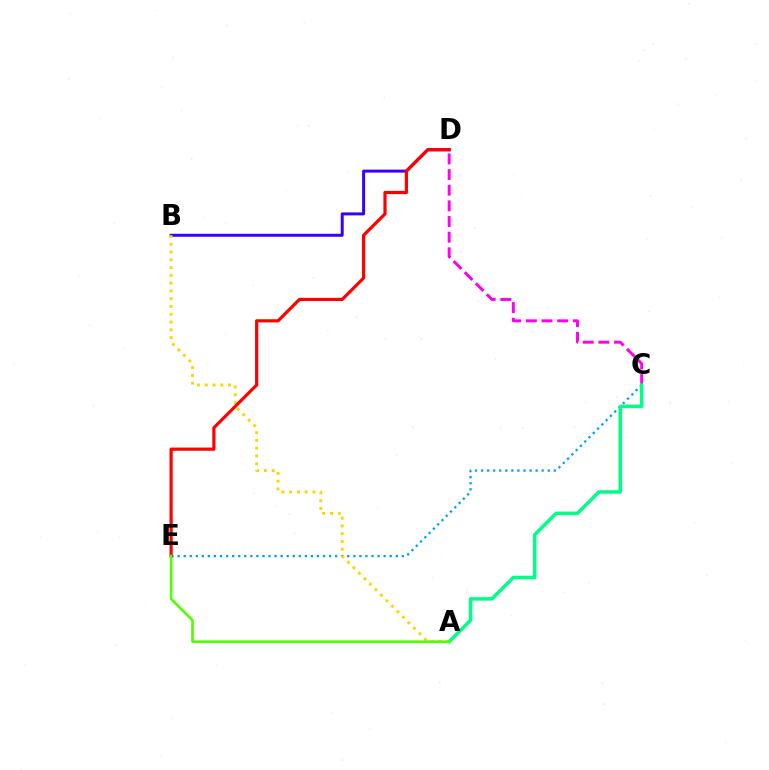{('C', 'E'): [{'color': '#009eff', 'line_style': 'dotted', 'thickness': 1.65}], ('B', 'D'): [{'color': '#3700ff', 'line_style': 'solid', 'thickness': 2.15}], ('C', 'D'): [{'color': '#ff00ed', 'line_style': 'dashed', 'thickness': 2.13}], ('A', 'B'): [{'color': '#ffd500', 'line_style': 'dotted', 'thickness': 2.11}], ('A', 'C'): [{'color': '#00ff86', 'line_style': 'solid', 'thickness': 2.55}], ('D', 'E'): [{'color': '#ff0000', 'line_style': 'solid', 'thickness': 2.3}], ('A', 'E'): [{'color': '#4fff00', 'line_style': 'solid', 'thickness': 1.9}]}